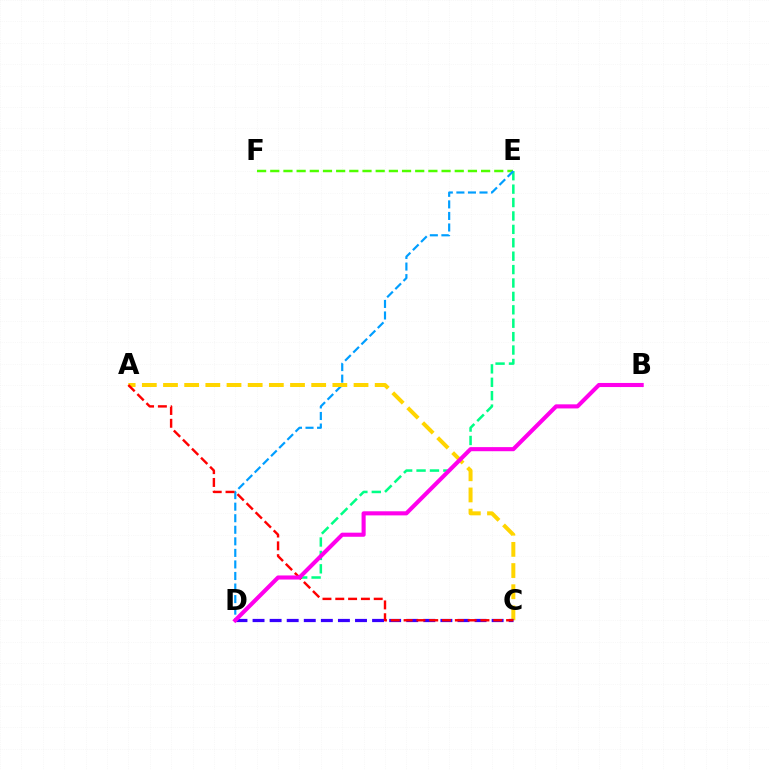{('E', 'F'): [{'color': '#4fff00', 'line_style': 'dashed', 'thickness': 1.79}], ('D', 'E'): [{'color': '#00ff86', 'line_style': 'dashed', 'thickness': 1.82}, {'color': '#009eff', 'line_style': 'dashed', 'thickness': 1.57}], ('A', 'C'): [{'color': '#ffd500', 'line_style': 'dashed', 'thickness': 2.88}, {'color': '#ff0000', 'line_style': 'dashed', 'thickness': 1.74}], ('C', 'D'): [{'color': '#3700ff', 'line_style': 'dashed', 'thickness': 2.32}], ('B', 'D'): [{'color': '#ff00ed', 'line_style': 'solid', 'thickness': 2.95}]}